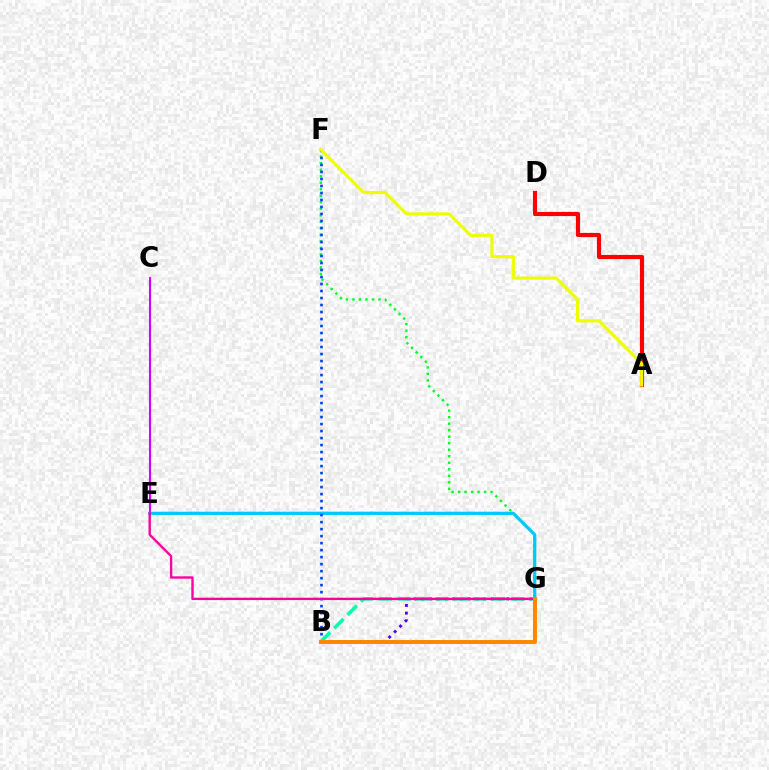{('C', 'E'): [{'color': '#d600ff', 'line_style': 'solid', 'thickness': 1.52}], ('B', 'G'): [{'color': '#66ff00', 'line_style': 'dotted', 'thickness': 1.58}, {'color': '#4f00ff', 'line_style': 'dotted', 'thickness': 2.09}, {'color': '#00ffaf', 'line_style': 'dashed', 'thickness': 2.57}, {'color': '#ff8800', 'line_style': 'solid', 'thickness': 2.85}], ('F', 'G'): [{'color': '#00ff27', 'line_style': 'dotted', 'thickness': 1.77}], ('E', 'G'): [{'color': '#00c7ff', 'line_style': 'solid', 'thickness': 2.33}, {'color': '#ff00a0', 'line_style': 'solid', 'thickness': 1.71}], ('B', 'F'): [{'color': '#003fff', 'line_style': 'dotted', 'thickness': 1.9}], ('A', 'D'): [{'color': '#ff0000', 'line_style': 'solid', 'thickness': 2.98}], ('A', 'F'): [{'color': '#eeff00', 'line_style': 'solid', 'thickness': 2.27}]}